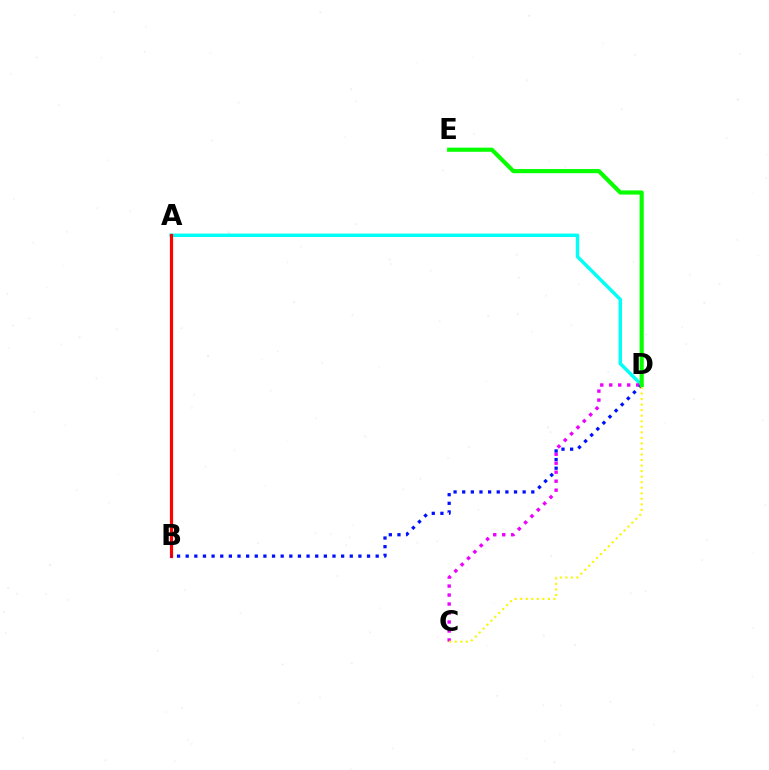{('A', 'D'): [{'color': '#00fff6', 'line_style': 'solid', 'thickness': 2.47}], ('A', 'B'): [{'color': '#ff0000', 'line_style': 'solid', 'thickness': 2.3}], ('C', 'D'): [{'color': '#ee00ff', 'line_style': 'dotted', 'thickness': 2.44}, {'color': '#fcf500', 'line_style': 'dotted', 'thickness': 1.51}], ('B', 'D'): [{'color': '#0010ff', 'line_style': 'dotted', 'thickness': 2.35}], ('D', 'E'): [{'color': '#08ff00', 'line_style': 'solid', 'thickness': 2.99}]}